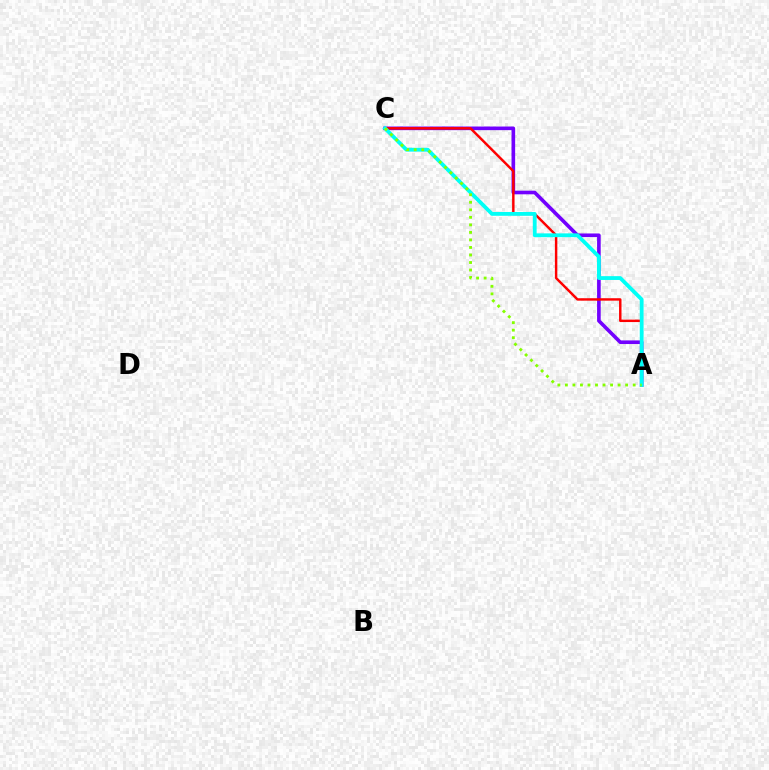{('A', 'C'): [{'color': '#7200ff', 'line_style': 'solid', 'thickness': 2.61}, {'color': '#ff0000', 'line_style': 'solid', 'thickness': 1.76}, {'color': '#00fff6', 'line_style': 'solid', 'thickness': 2.74}, {'color': '#84ff00', 'line_style': 'dotted', 'thickness': 2.05}]}